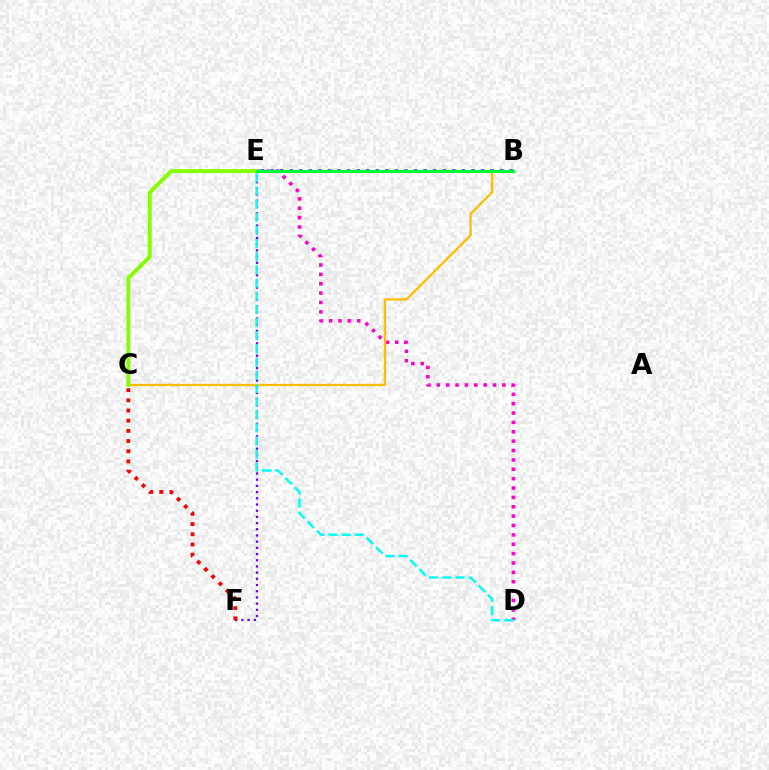{('B', 'E'): [{'color': '#004bff', 'line_style': 'dotted', 'thickness': 2.6}, {'color': '#00ff39', 'line_style': 'solid', 'thickness': 2.18}], ('D', 'E'): [{'color': '#ff00cf', 'line_style': 'dotted', 'thickness': 2.55}, {'color': '#00fff6', 'line_style': 'dashed', 'thickness': 1.79}], ('E', 'F'): [{'color': '#7200ff', 'line_style': 'dotted', 'thickness': 1.68}], ('B', 'C'): [{'color': '#ffbd00', 'line_style': 'solid', 'thickness': 1.67}], ('C', 'F'): [{'color': '#ff0000', 'line_style': 'dotted', 'thickness': 2.77}], ('C', 'E'): [{'color': '#84ff00', 'line_style': 'solid', 'thickness': 2.83}]}